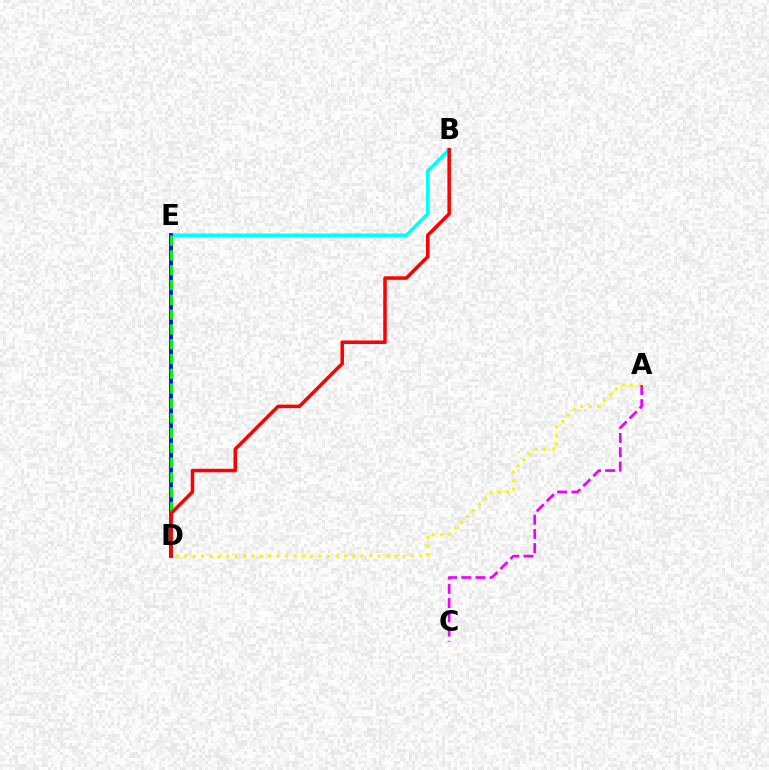{('B', 'E'): [{'color': '#00fff6', 'line_style': 'solid', 'thickness': 2.51}], ('D', 'E'): [{'color': '#0010ff', 'line_style': 'solid', 'thickness': 2.72}, {'color': '#08ff00', 'line_style': 'dashed', 'thickness': 2.01}], ('A', 'D'): [{'color': '#fcf500', 'line_style': 'dotted', 'thickness': 2.28}], ('A', 'C'): [{'color': '#ee00ff', 'line_style': 'dashed', 'thickness': 1.93}], ('B', 'D'): [{'color': '#ff0000', 'line_style': 'solid', 'thickness': 2.54}]}